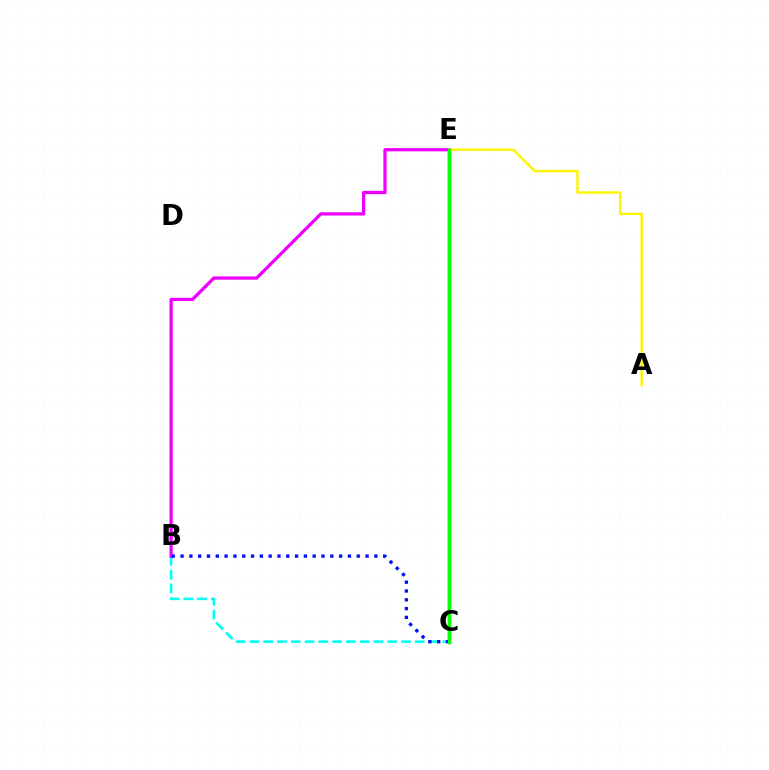{('C', 'E'): [{'color': '#ff0000', 'line_style': 'solid', 'thickness': 2.42}, {'color': '#08ff00', 'line_style': 'solid', 'thickness': 2.39}], ('B', 'C'): [{'color': '#00fff6', 'line_style': 'dashed', 'thickness': 1.87}, {'color': '#0010ff', 'line_style': 'dotted', 'thickness': 2.39}], ('B', 'E'): [{'color': '#ee00ff', 'line_style': 'solid', 'thickness': 2.35}], ('A', 'E'): [{'color': '#fcf500', 'line_style': 'solid', 'thickness': 1.75}]}